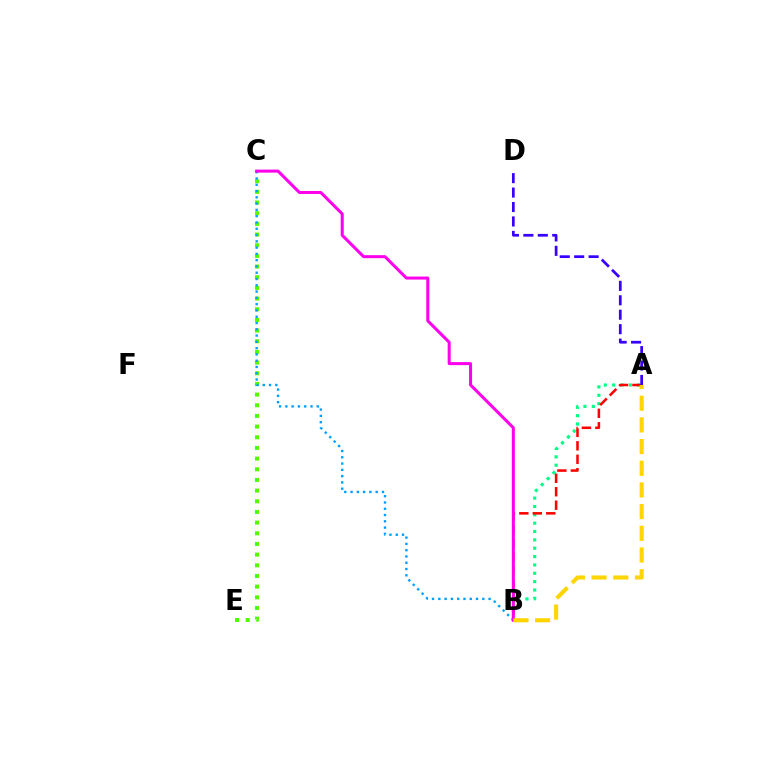{('A', 'B'): [{'color': '#00ff86', 'line_style': 'dotted', 'thickness': 2.27}, {'color': '#ff0000', 'line_style': 'dashed', 'thickness': 1.83}, {'color': '#ffd500', 'line_style': 'dashed', 'thickness': 2.95}], ('C', 'E'): [{'color': '#4fff00', 'line_style': 'dotted', 'thickness': 2.9}], ('B', 'C'): [{'color': '#009eff', 'line_style': 'dotted', 'thickness': 1.71}, {'color': '#ff00ed', 'line_style': 'solid', 'thickness': 2.17}], ('A', 'D'): [{'color': '#3700ff', 'line_style': 'dashed', 'thickness': 1.96}]}